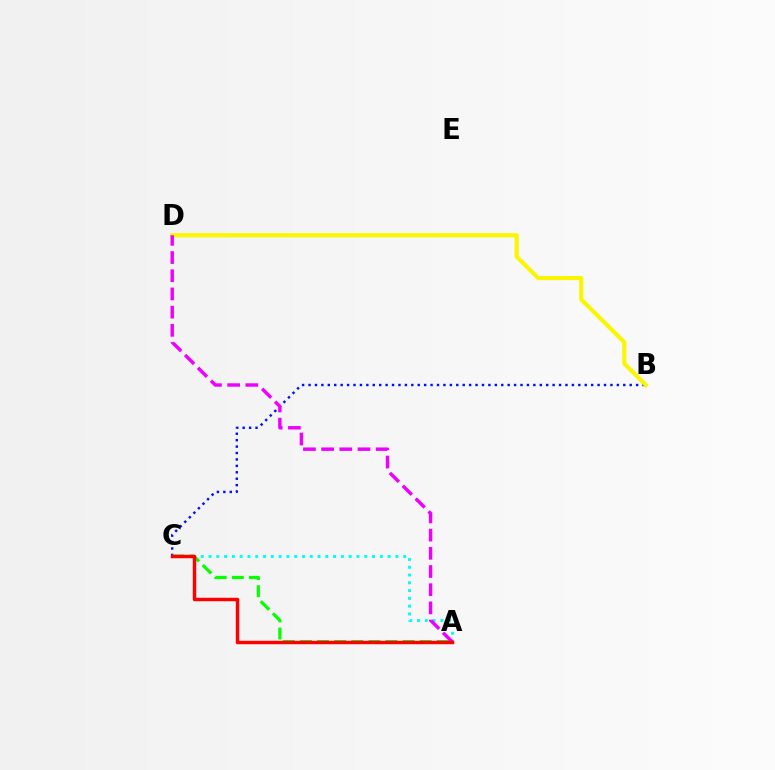{('B', 'C'): [{'color': '#0010ff', 'line_style': 'dotted', 'thickness': 1.75}], ('A', 'C'): [{'color': '#00fff6', 'line_style': 'dotted', 'thickness': 2.12}, {'color': '#08ff00', 'line_style': 'dashed', 'thickness': 2.32}, {'color': '#ff0000', 'line_style': 'solid', 'thickness': 2.48}], ('B', 'D'): [{'color': '#fcf500', 'line_style': 'solid', 'thickness': 2.97}], ('A', 'D'): [{'color': '#ee00ff', 'line_style': 'dashed', 'thickness': 2.47}]}